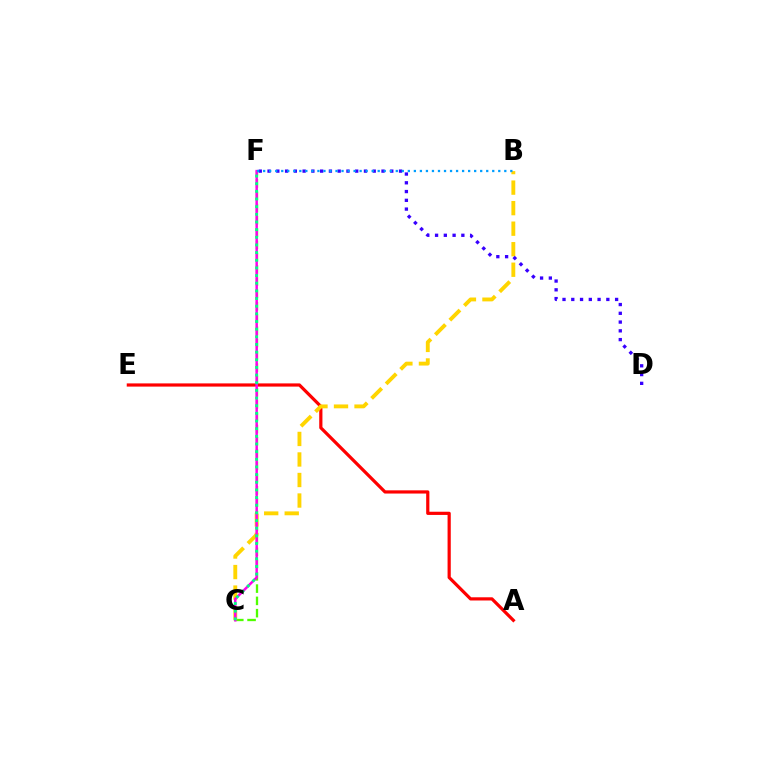{('C', 'F'): [{'color': '#4fff00', 'line_style': 'dashed', 'thickness': 1.67}, {'color': '#ff00ed', 'line_style': 'solid', 'thickness': 1.8}, {'color': '#00ff86', 'line_style': 'dotted', 'thickness': 2.08}], ('A', 'E'): [{'color': '#ff0000', 'line_style': 'solid', 'thickness': 2.3}], ('B', 'C'): [{'color': '#ffd500', 'line_style': 'dashed', 'thickness': 2.79}], ('D', 'F'): [{'color': '#3700ff', 'line_style': 'dotted', 'thickness': 2.38}], ('B', 'F'): [{'color': '#009eff', 'line_style': 'dotted', 'thickness': 1.64}]}